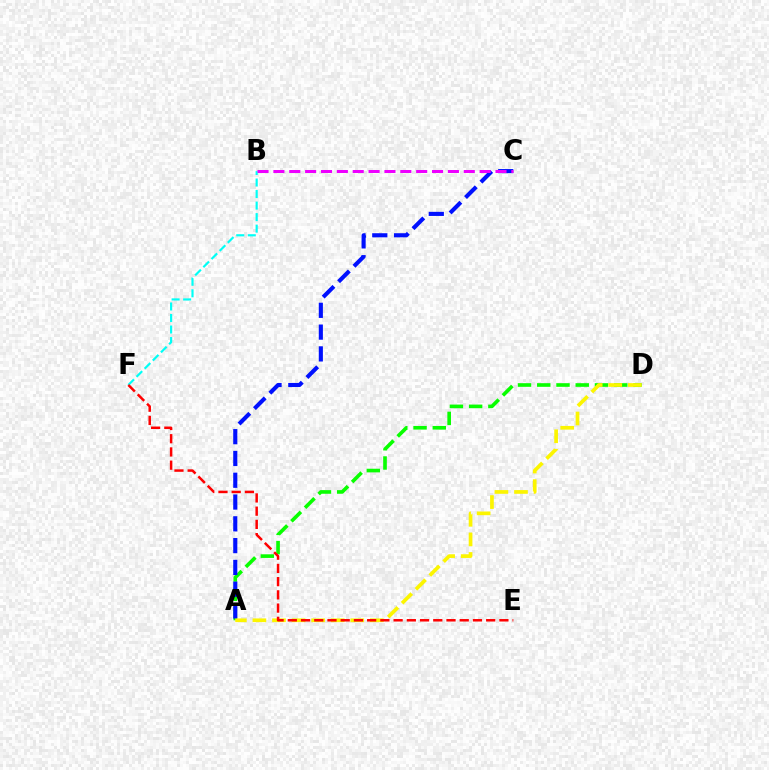{('A', 'D'): [{'color': '#08ff00', 'line_style': 'dashed', 'thickness': 2.61}, {'color': '#fcf500', 'line_style': 'dashed', 'thickness': 2.66}], ('A', 'C'): [{'color': '#0010ff', 'line_style': 'dashed', 'thickness': 2.96}], ('B', 'F'): [{'color': '#00fff6', 'line_style': 'dashed', 'thickness': 1.57}], ('B', 'C'): [{'color': '#ee00ff', 'line_style': 'dashed', 'thickness': 2.16}], ('E', 'F'): [{'color': '#ff0000', 'line_style': 'dashed', 'thickness': 1.8}]}